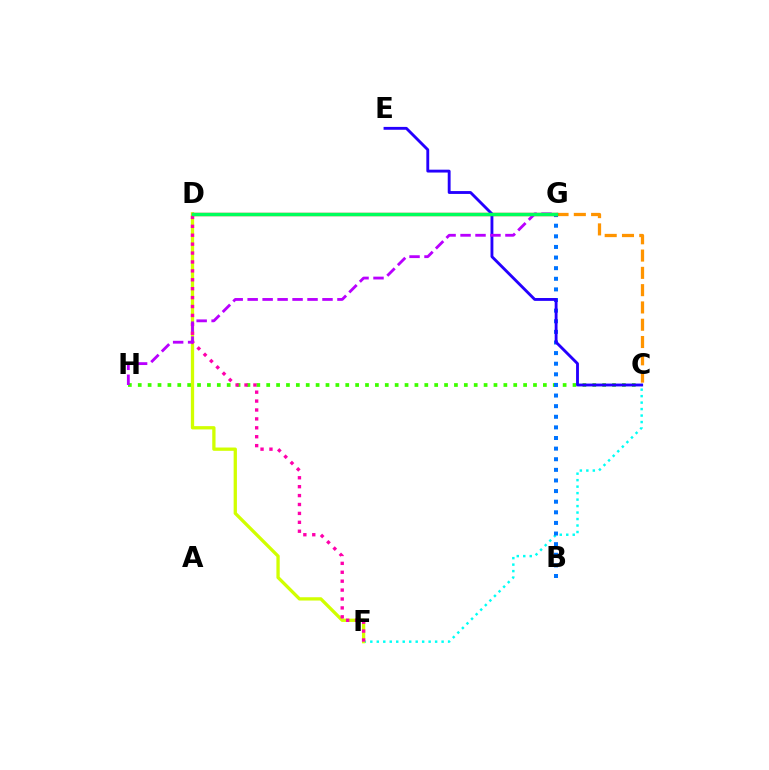{('C', 'H'): [{'color': '#3dff00', 'line_style': 'dotted', 'thickness': 2.68}], ('C', 'F'): [{'color': '#00fff6', 'line_style': 'dotted', 'thickness': 1.76}], ('D', 'F'): [{'color': '#d1ff00', 'line_style': 'solid', 'thickness': 2.37}, {'color': '#ff00ac', 'line_style': 'dotted', 'thickness': 2.42}], ('B', 'G'): [{'color': '#0074ff', 'line_style': 'dotted', 'thickness': 2.88}], ('C', 'G'): [{'color': '#ff9400', 'line_style': 'dashed', 'thickness': 2.35}], ('D', 'G'): [{'color': '#ff0000', 'line_style': 'solid', 'thickness': 2.39}, {'color': '#00ff5c', 'line_style': 'solid', 'thickness': 2.44}], ('C', 'E'): [{'color': '#2500ff', 'line_style': 'solid', 'thickness': 2.06}], ('G', 'H'): [{'color': '#b900ff', 'line_style': 'dashed', 'thickness': 2.03}]}